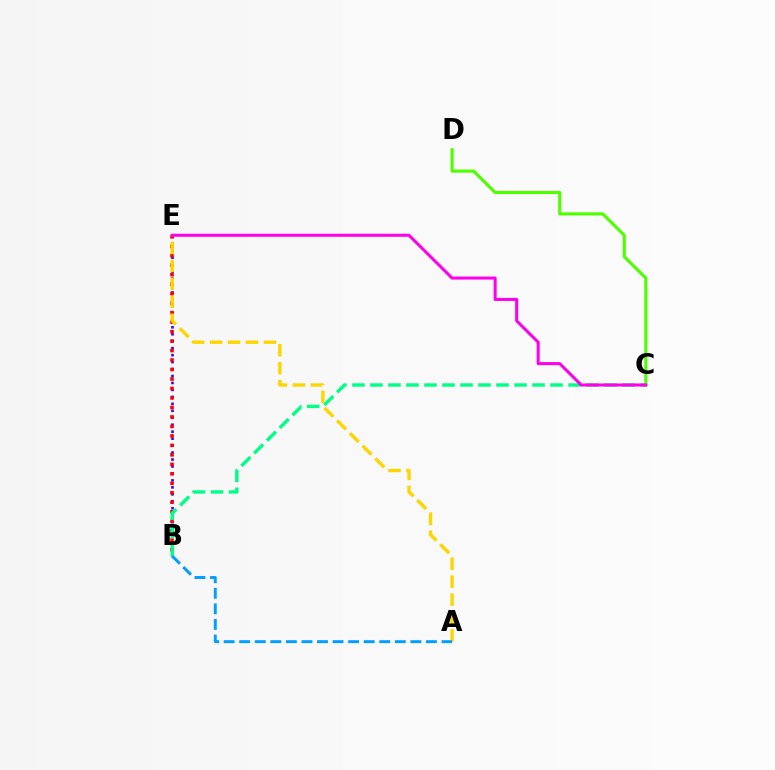{('B', 'E'): [{'color': '#3700ff', 'line_style': 'dotted', 'thickness': 1.89}, {'color': '#ff0000', 'line_style': 'dotted', 'thickness': 2.58}], ('C', 'D'): [{'color': '#4fff00', 'line_style': 'solid', 'thickness': 2.25}], ('A', 'E'): [{'color': '#ffd500', 'line_style': 'dashed', 'thickness': 2.44}], ('B', 'C'): [{'color': '#00ff86', 'line_style': 'dashed', 'thickness': 2.45}], ('A', 'B'): [{'color': '#009eff', 'line_style': 'dashed', 'thickness': 2.11}], ('C', 'E'): [{'color': '#ff00ed', 'line_style': 'solid', 'thickness': 2.19}]}